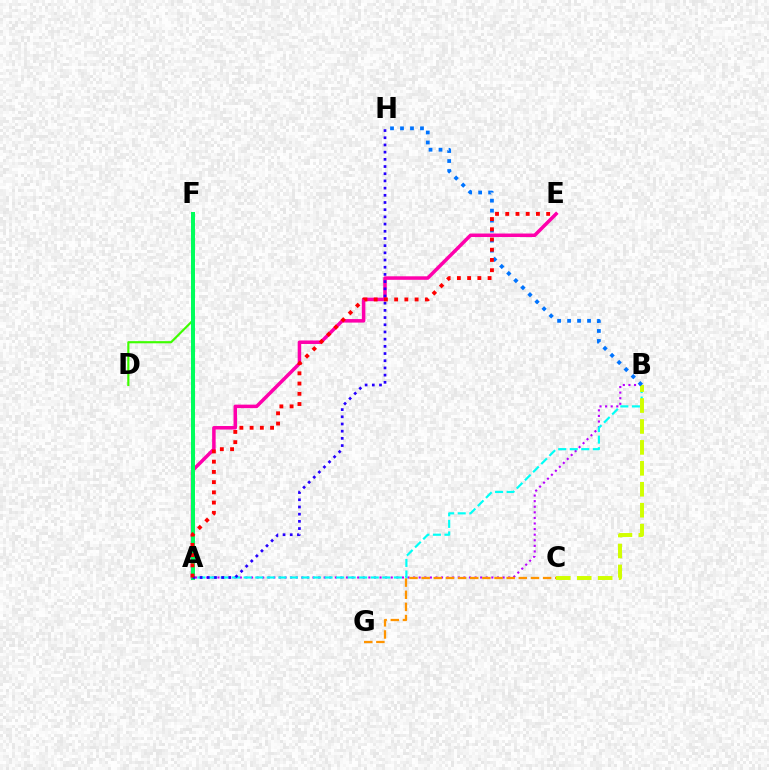{('A', 'B'): [{'color': '#b900ff', 'line_style': 'dotted', 'thickness': 1.52}, {'color': '#00fff6', 'line_style': 'dashed', 'thickness': 1.57}], ('A', 'E'): [{'color': '#ff00ac', 'line_style': 'solid', 'thickness': 2.53}, {'color': '#ff0000', 'line_style': 'dotted', 'thickness': 2.78}], ('D', 'F'): [{'color': '#3dff00', 'line_style': 'solid', 'thickness': 1.55}], ('A', 'F'): [{'color': '#00ff5c', 'line_style': 'solid', 'thickness': 2.87}], ('C', 'G'): [{'color': '#ff9400', 'line_style': 'dashed', 'thickness': 1.65}], ('B', 'C'): [{'color': '#d1ff00', 'line_style': 'dashed', 'thickness': 2.84}], ('B', 'H'): [{'color': '#0074ff', 'line_style': 'dotted', 'thickness': 2.71}], ('A', 'H'): [{'color': '#2500ff', 'line_style': 'dotted', 'thickness': 1.95}]}